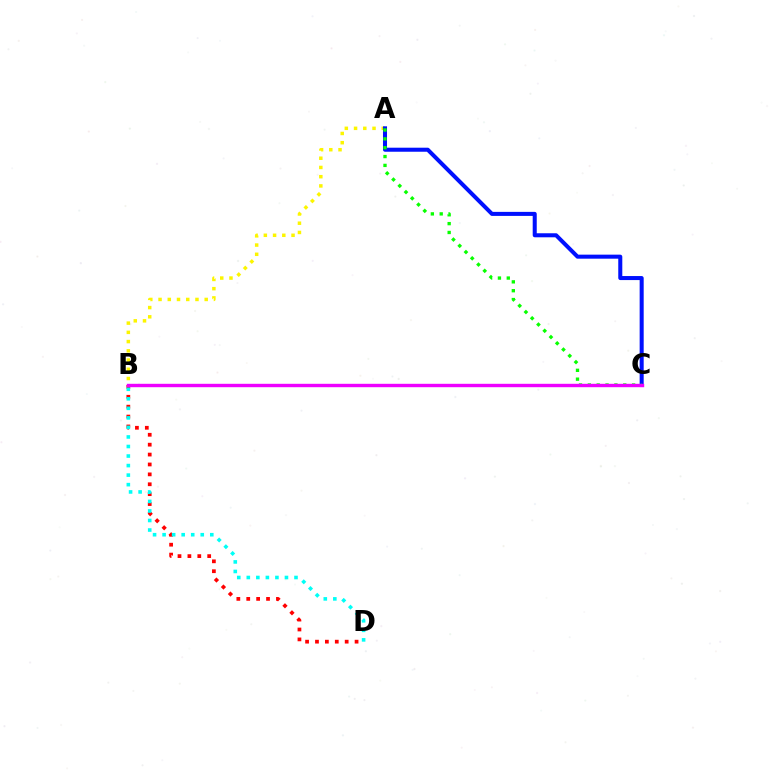{('B', 'D'): [{'color': '#ff0000', 'line_style': 'dotted', 'thickness': 2.69}, {'color': '#00fff6', 'line_style': 'dotted', 'thickness': 2.59}], ('A', 'B'): [{'color': '#fcf500', 'line_style': 'dotted', 'thickness': 2.51}], ('A', 'C'): [{'color': '#0010ff', 'line_style': 'solid', 'thickness': 2.9}, {'color': '#08ff00', 'line_style': 'dotted', 'thickness': 2.4}], ('B', 'C'): [{'color': '#ee00ff', 'line_style': 'solid', 'thickness': 2.45}]}